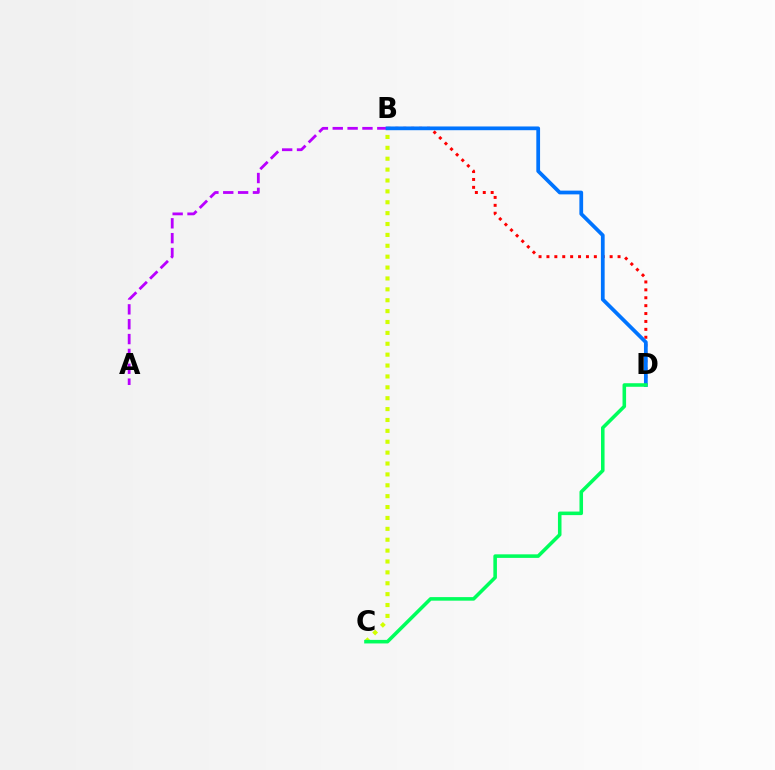{('B', 'D'): [{'color': '#ff0000', 'line_style': 'dotted', 'thickness': 2.15}, {'color': '#0074ff', 'line_style': 'solid', 'thickness': 2.69}], ('A', 'B'): [{'color': '#b900ff', 'line_style': 'dashed', 'thickness': 2.02}], ('B', 'C'): [{'color': '#d1ff00', 'line_style': 'dotted', 'thickness': 2.96}], ('C', 'D'): [{'color': '#00ff5c', 'line_style': 'solid', 'thickness': 2.56}]}